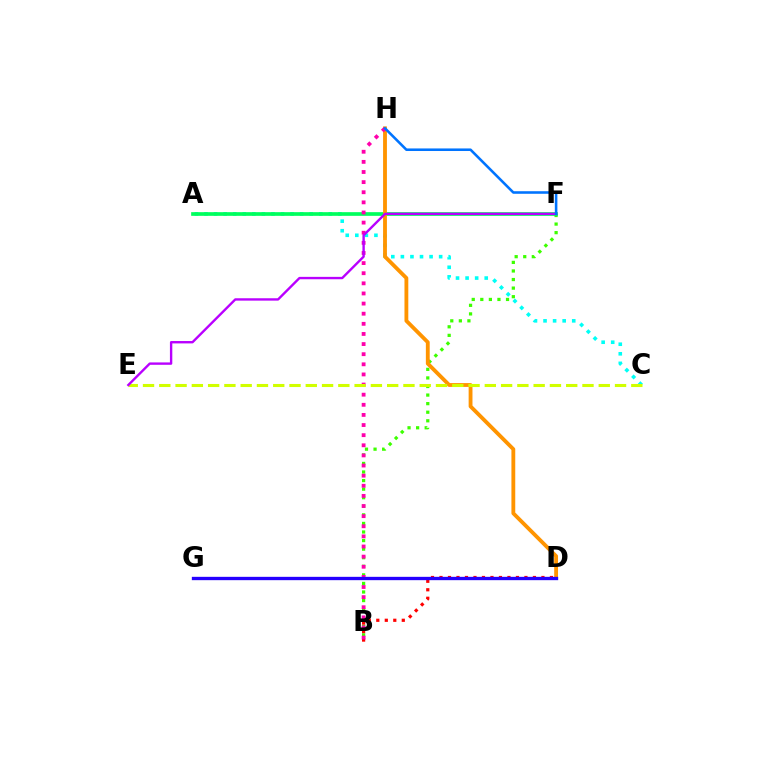{('B', 'F'): [{'color': '#3dff00', 'line_style': 'dotted', 'thickness': 2.33}], ('A', 'C'): [{'color': '#00fff6', 'line_style': 'dotted', 'thickness': 2.6}], ('A', 'F'): [{'color': '#00ff5c', 'line_style': 'solid', 'thickness': 2.65}], ('B', 'D'): [{'color': '#ff0000', 'line_style': 'dotted', 'thickness': 2.31}], ('D', 'H'): [{'color': '#ff9400', 'line_style': 'solid', 'thickness': 2.76}], ('B', 'H'): [{'color': '#ff00ac', 'line_style': 'dotted', 'thickness': 2.75}], ('C', 'E'): [{'color': '#d1ff00', 'line_style': 'dashed', 'thickness': 2.21}], ('E', 'F'): [{'color': '#b900ff', 'line_style': 'solid', 'thickness': 1.71}], ('F', 'H'): [{'color': '#0074ff', 'line_style': 'solid', 'thickness': 1.85}], ('D', 'G'): [{'color': '#2500ff', 'line_style': 'solid', 'thickness': 2.4}]}